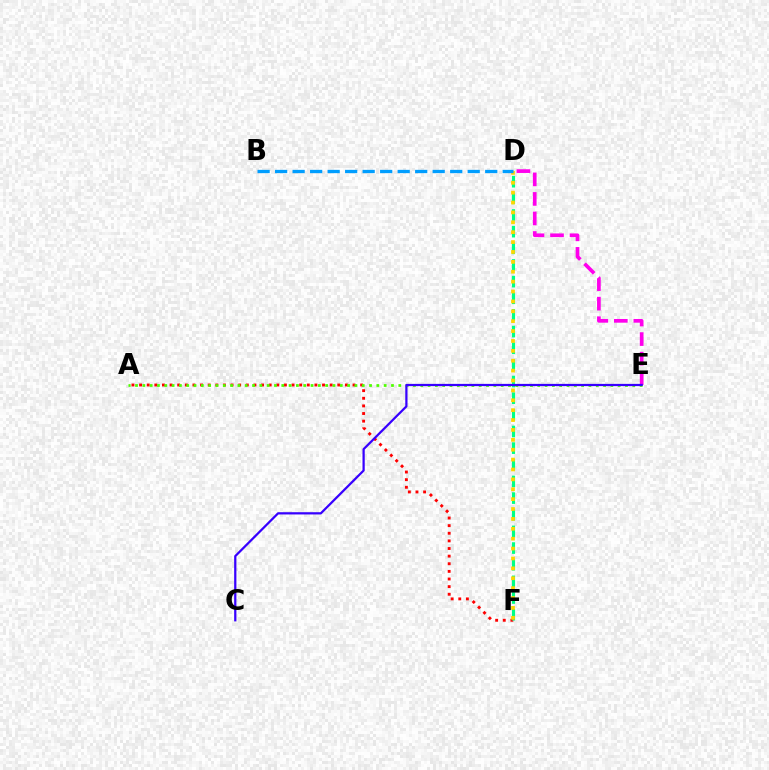{('A', 'F'): [{'color': '#ff0000', 'line_style': 'dotted', 'thickness': 2.07}], ('D', 'F'): [{'color': '#00ff86', 'line_style': 'dashed', 'thickness': 2.26}, {'color': '#ffd500', 'line_style': 'dotted', 'thickness': 2.69}], ('A', 'E'): [{'color': '#4fff00', 'line_style': 'dotted', 'thickness': 1.99}], ('D', 'E'): [{'color': '#ff00ed', 'line_style': 'dashed', 'thickness': 2.66}], ('B', 'D'): [{'color': '#009eff', 'line_style': 'dashed', 'thickness': 2.38}], ('C', 'E'): [{'color': '#3700ff', 'line_style': 'solid', 'thickness': 1.61}]}